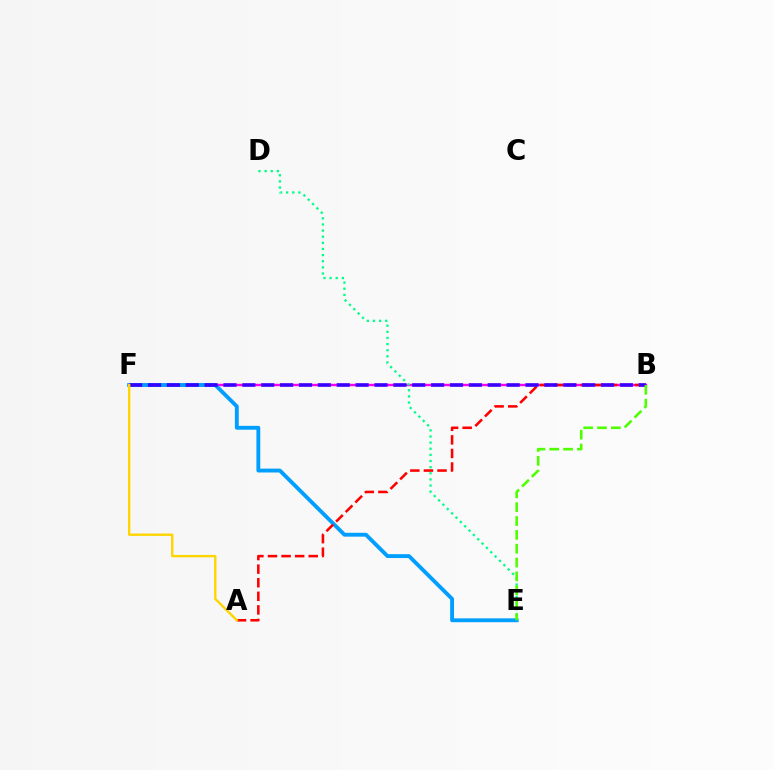{('B', 'F'): [{'color': '#ff00ed', 'line_style': 'solid', 'thickness': 1.74}, {'color': '#3700ff', 'line_style': 'dashed', 'thickness': 2.56}], ('E', 'F'): [{'color': '#009eff', 'line_style': 'solid', 'thickness': 2.78}], ('A', 'B'): [{'color': '#ff0000', 'line_style': 'dashed', 'thickness': 1.85}], ('D', 'E'): [{'color': '#00ff86', 'line_style': 'dotted', 'thickness': 1.67}], ('B', 'E'): [{'color': '#4fff00', 'line_style': 'dashed', 'thickness': 1.88}], ('A', 'F'): [{'color': '#ffd500', 'line_style': 'solid', 'thickness': 1.71}]}